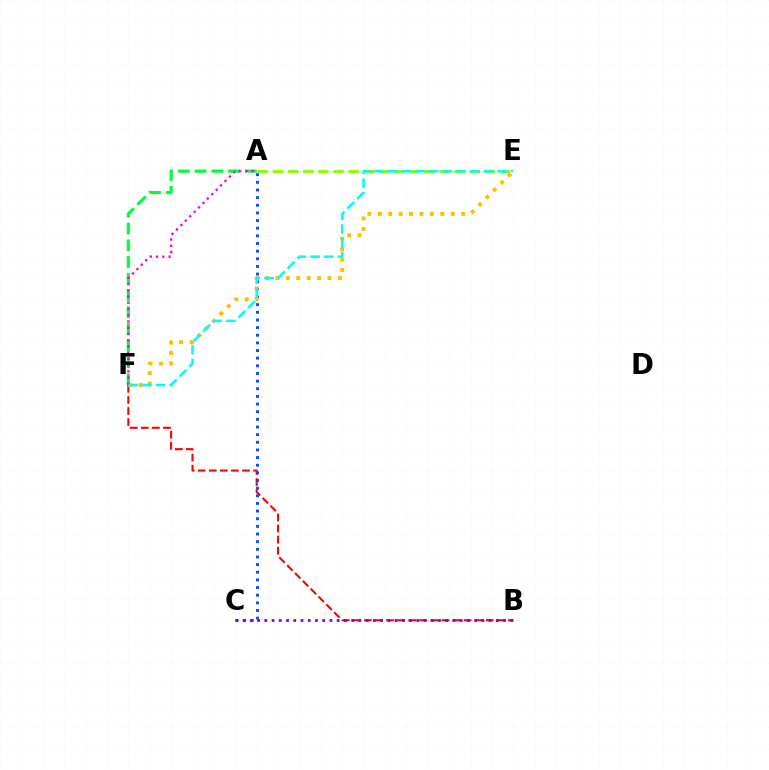{('B', 'F'): [{'color': '#ff0000', 'line_style': 'dashed', 'thickness': 1.5}], ('A', 'C'): [{'color': '#004bff', 'line_style': 'dotted', 'thickness': 2.08}], ('B', 'C'): [{'color': '#7200ff', 'line_style': 'dotted', 'thickness': 1.97}], ('A', 'F'): [{'color': '#00ff39', 'line_style': 'dashed', 'thickness': 2.27}, {'color': '#ff00cf', 'line_style': 'dotted', 'thickness': 1.69}], ('E', 'F'): [{'color': '#ffbd00', 'line_style': 'dotted', 'thickness': 2.83}, {'color': '#00fff6', 'line_style': 'dashed', 'thickness': 1.86}], ('A', 'E'): [{'color': '#84ff00', 'line_style': 'dashed', 'thickness': 2.06}]}